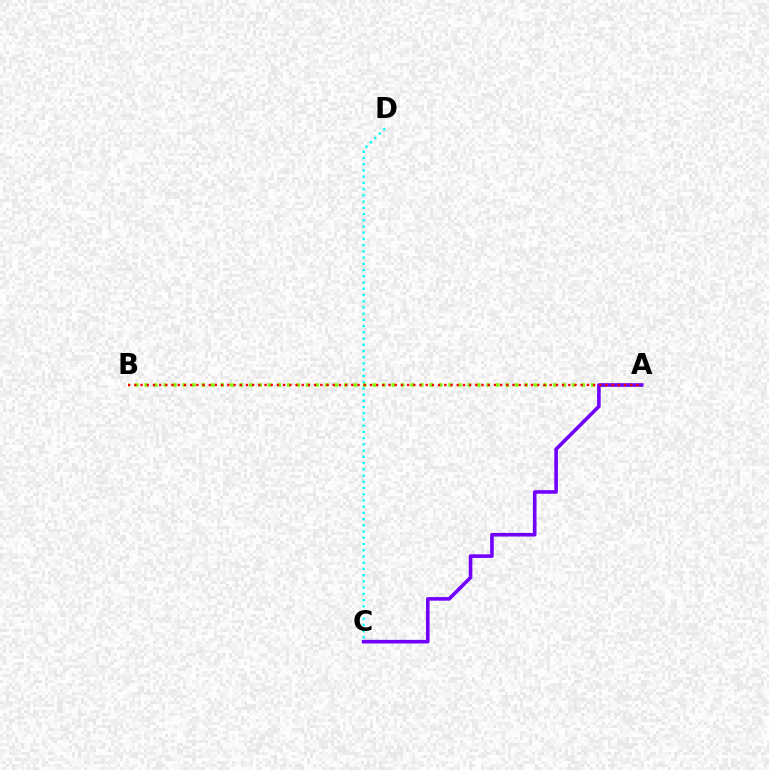{('C', 'D'): [{'color': '#00fff6', 'line_style': 'dotted', 'thickness': 1.69}], ('A', 'B'): [{'color': '#84ff00', 'line_style': 'dotted', 'thickness': 2.58}, {'color': '#ff0000', 'line_style': 'dotted', 'thickness': 1.68}], ('A', 'C'): [{'color': '#7200ff', 'line_style': 'solid', 'thickness': 2.59}]}